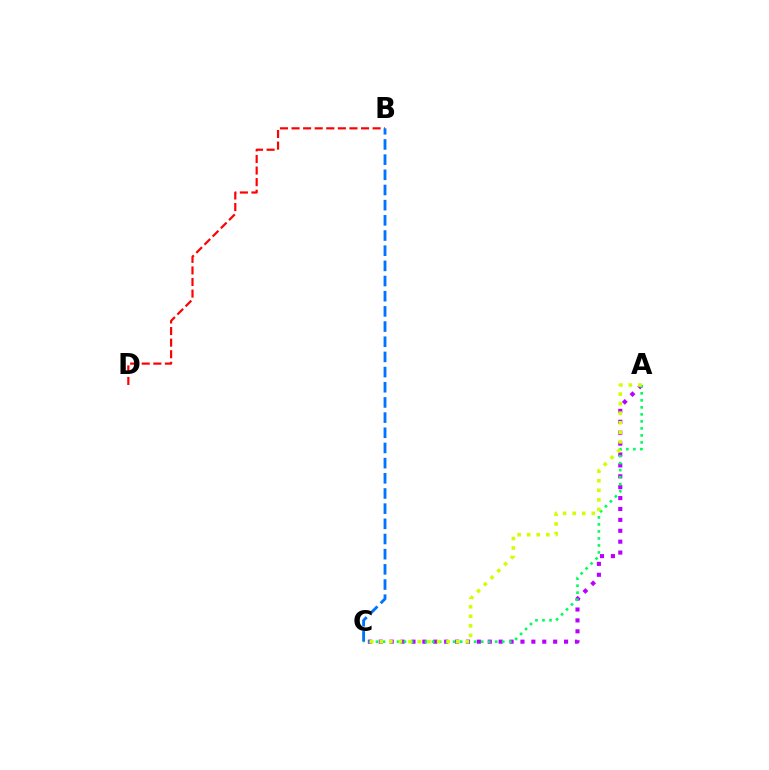{('A', 'C'): [{'color': '#b900ff', 'line_style': 'dotted', 'thickness': 2.96}, {'color': '#00ff5c', 'line_style': 'dotted', 'thickness': 1.91}, {'color': '#d1ff00', 'line_style': 'dotted', 'thickness': 2.6}], ('B', 'D'): [{'color': '#ff0000', 'line_style': 'dashed', 'thickness': 1.57}], ('B', 'C'): [{'color': '#0074ff', 'line_style': 'dashed', 'thickness': 2.06}]}